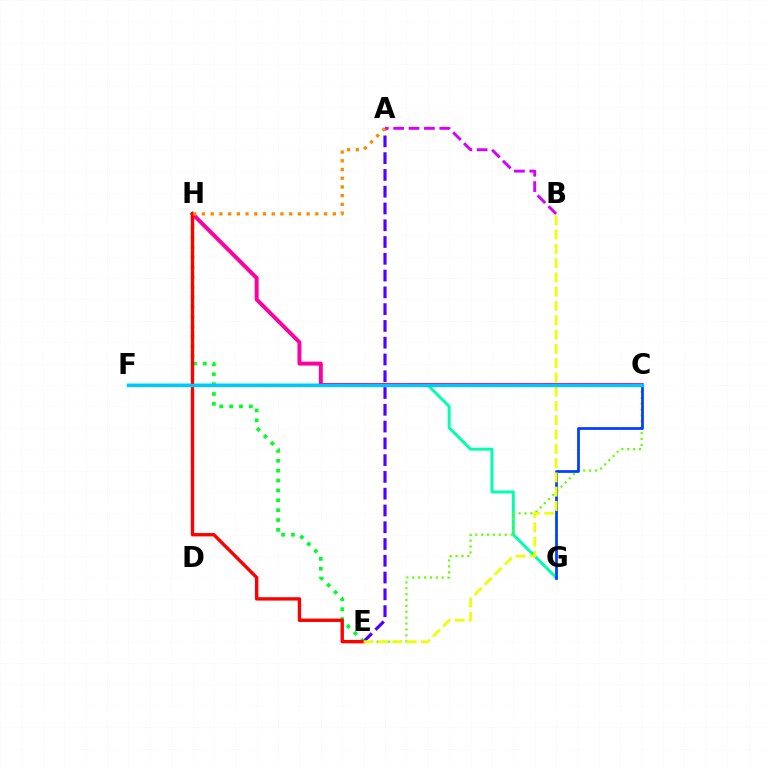{('A', 'E'): [{'color': '#4f00ff', 'line_style': 'dashed', 'thickness': 2.28}], ('F', 'G'): [{'color': '#00ffaf', 'line_style': 'solid', 'thickness': 2.13}], ('E', 'H'): [{'color': '#00ff27', 'line_style': 'dotted', 'thickness': 2.68}, {'color': '#ff0000', 'line_style': 'solid', 'thickness': 2.43}], ('C', 'H'): [{'color': '#ff00a0', 'line_style': 'solid', 'thickness': 2.84}], ('C', 'E'): [{'color': '#66ff00', 'line_style': 'dotted', 'thickness': 1.6}], ('A', 'B'): [{'color': '#d600ff', 'line_style': 'dashed', 'thickness': 2.09}], ('C', 'G'): [{'color': '#003fff', 'line_style': 'solid', 'thickness': 1.97}], ('B', 'E'): [{'color': '#eeff00', 'line_style': 'dashed', 'thickness': 1.94}], ('C', 'F'): [{'color': '#00c7ff', 'line_style': 'solid', 'thickness': 2.39}], ('A', 'H'): [{'color': '#ff8800', 'line_style': 'dotted', 'thickness': 2.37}]}